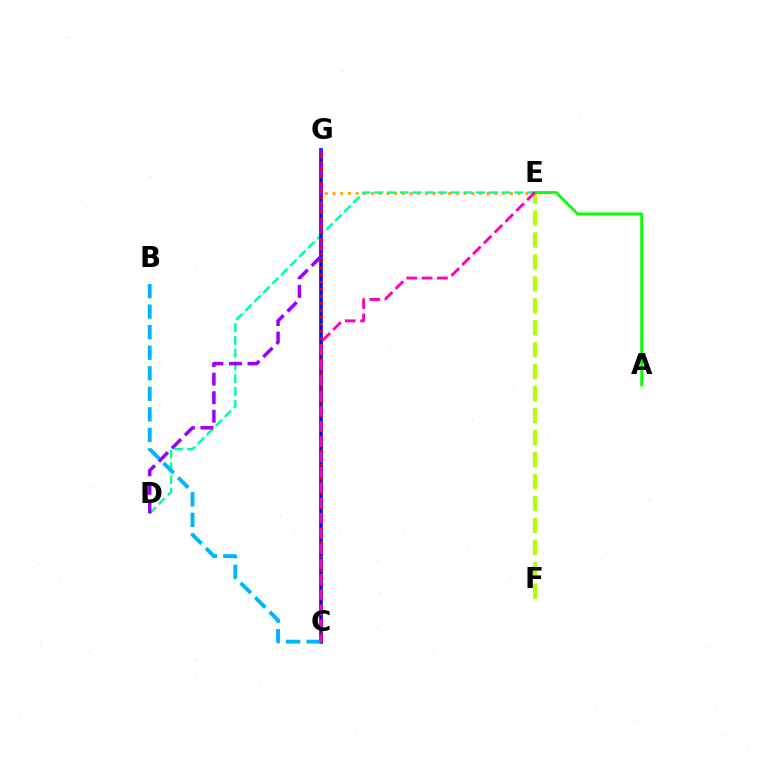{('E', 'G'): [{'color': '#ffa500', 'line_style': 'dotted', 'thickness': 2.1}], ('D', 'E'): [{'color': '#00ff9d', 'line_style': 'dashed', 'thickness': 1.73}], ('C', 'G'): [{'color': '#0010ff', 'line_style': 'solid', 'thickness': 2.65}, {'color': '#ff0000', 'line_style': 'dotted', 'thickness': 1.91}], ('D', 'G'): [{'color': '#9b00ff', 'line_style': 'dashed', 'thickness': 2.52}], ('B', 'C'): [{'color': '#00b5ff', 'line_style': 'dashed', 'thickness': 2.79}], ('E', 'F'): [{'color': '#b3ff00', 'line_style': 'dashed', 'thickness': 2.98}], ('A', 'E'): [{'color': '#08ff00', 'line_style': 'solid', 'thickness': 2.03}], ('C', 'E'): [{'color': '#ff00bd', 'line_style': 'dashed', 'thickness': 2.08}]}